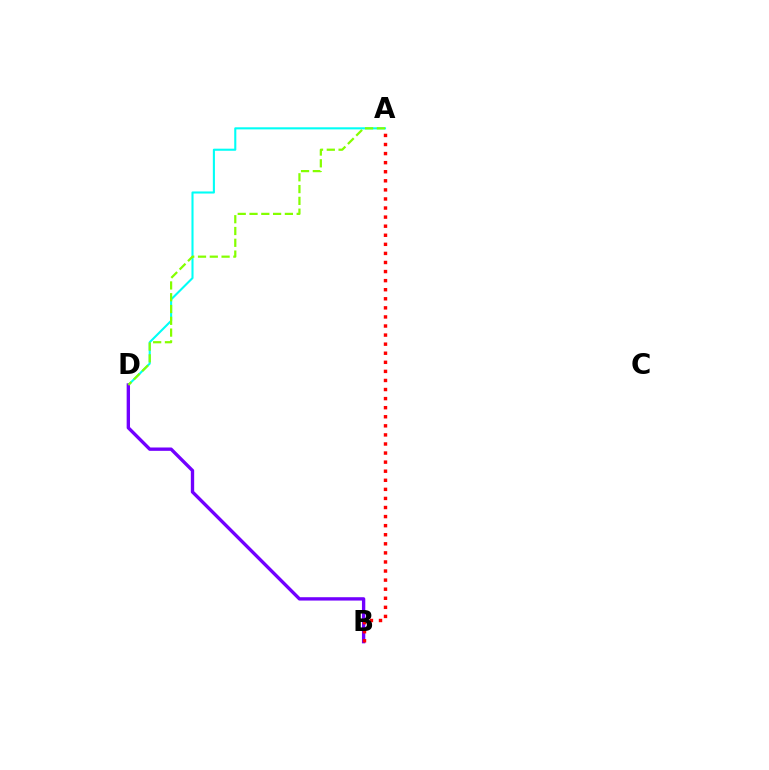{('A', 'D'): [{'color': '#00fff6', 'line_style': 'solid', 'thickness': 1.51}, {'color': '#84ff00', 'line_style': 'dashed', 'thickness': 1.6}], ('B', 'D'): [{'color': '#7200ff', 'line_style': 'solid', 'thickness': 2.41}], ('A', 'B'): [{'color': '#ff0000', 'line_style': 'dotted', 'thickness': 2.47}]}